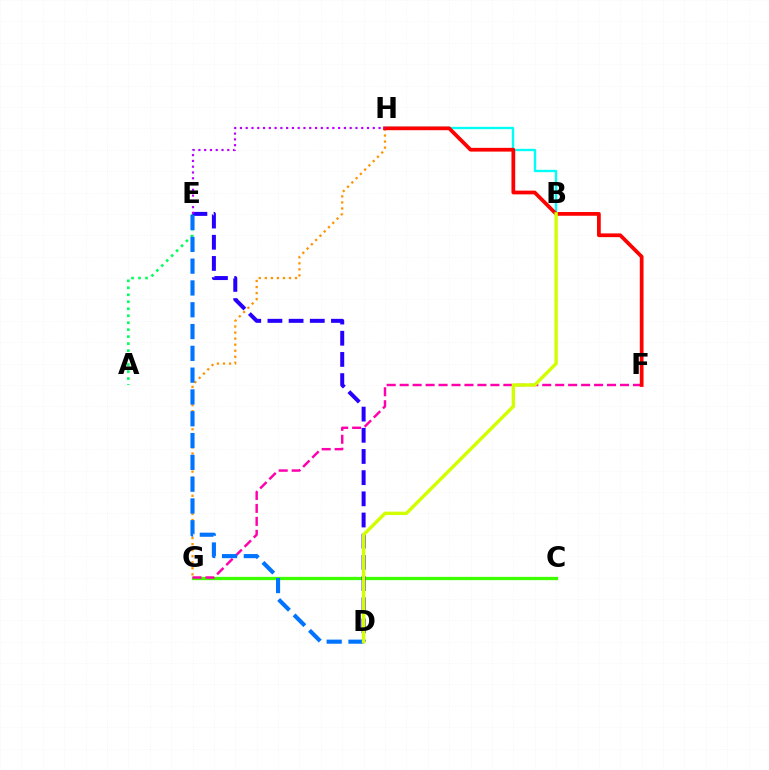{('C', 'G'): [{'color': '#3dff00', 'line_style': 'solid', 'thickness': 2.36}], ('A', 'E'): [{'color': '#00ff5c', 'line_style': 'dotted', 'thickness': 1.9}], ('D', 'E'): [{'color': '#2500ff', 'line_style': 'dashed', 'thickness': 2.88}, {'color': '#0074ff', 'line_style': 'dashed', 'thickness': 2.96}], ('B', 'H'): [{'color': '#00fff6', 'line_style': 'solid', 'thickness': 1.7}], ('F', 'G'): [{'color': '#ff00ac', 'line_style': 'dashed', 'thickness': 1.76}], ('G', 'H'): [{'color': '#ff9400', 'line_style': 'dotted', 'thickness': 1.64}], ('F', 'H'): [{'color': '#ff0000', 'line_style': 'solid', 'thickness': 2.69}], ('E', 'H'): [{'color': '#b900ff', 'line_style': 'dotted', 'thickness': 1.57}], ('B', 'D'): [{'color': '#d1ff00', 'line_style': 'solid', 'thickness': 2.46}]}